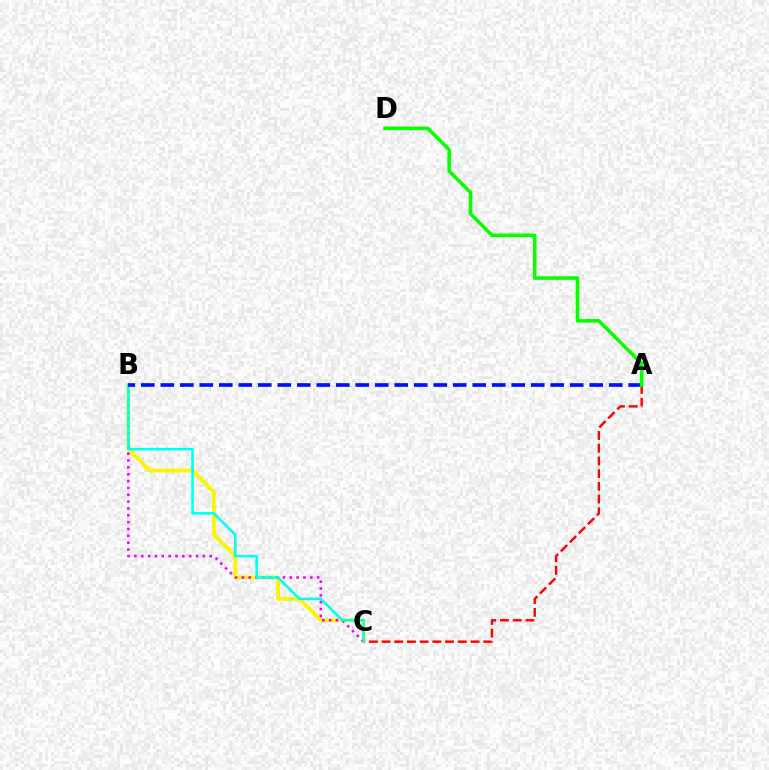{('A', 'C'): [{'color': '#ff0000', 'line_style': 'dashed', 'thickness': 1.73}], ('B', 'C'): [{'color': '#fcf500', 'line_style': 'solid', 'thickness': 2.73}, {'color': '#ee00ff', 'line_style': 'dotted', 'thickness': 1.86}, {'color': '#00fff6', 'line_style': 'solid', 'thickness': 1.82}], ('A', 'B'): [{'color': '#0010ff', 'line_style': 'dashed', 'thickness': 2.65}], ('A', 'D'): [{'color': '#08ff00', 'line_style': 'solid', 'thickness': 2.56}]}